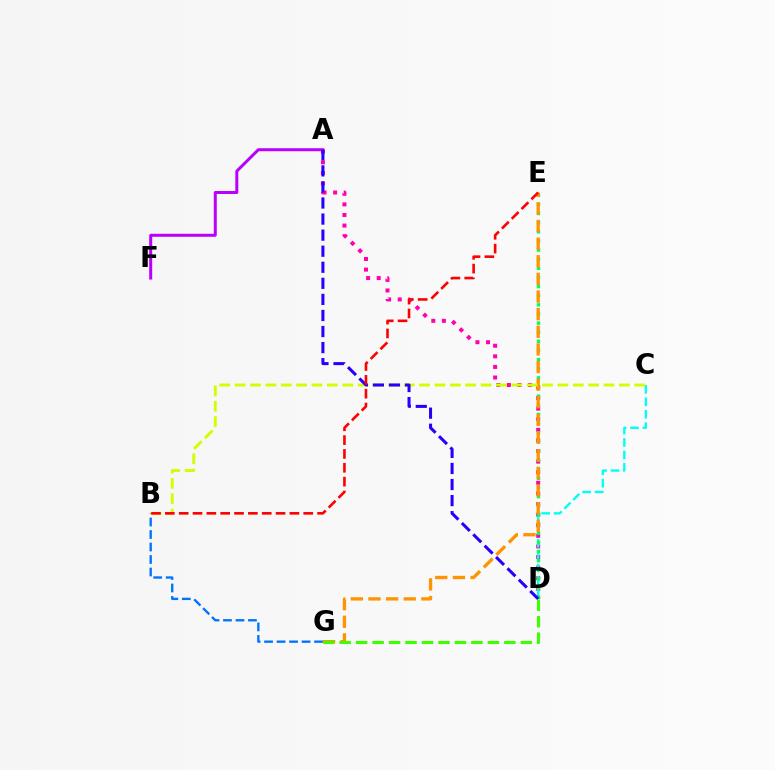{('B', 'G'): [{'color': '#0074ff', 'line_style': 'dashed', 'thickness': 1.7}], ('A', 'D'): [{'color': '#ff00ac', 'line_style': 'dotted', 'thickness': 2.88}, {'color': '#2500ff', 'line_style': 'dashed', 'thickness': 2.18}], ('A', 'F'): [{'color': '#b900ff', 'line_style': 'solid', 'thickness': 2.16}], ('C', 'D'): [{'color': '#00fff6', 'line_style': 'dashed', 'thickness': 1.69}], ('D', 'E'): [{'color': '#00ff5c', 'line_style': 'dotted', 'thickness': 2.48}], ('E', 'G'): [{'color': '#ff9400', 'line_style': 'dashed', 'thickness': 2.4}], ('D', 'G'): [{'color': '#3dff00', 'line_style': 'dashed', 'thickness': 2.24}], ('B', 'C'): [{'color': '#d1ff00', 'line_style': 'dashed', 'thickness': 2.09}], ('B', 'E'): [{'color': '#ff0000', 'line_style': 'dashed', 'thickness': 1.88}]}